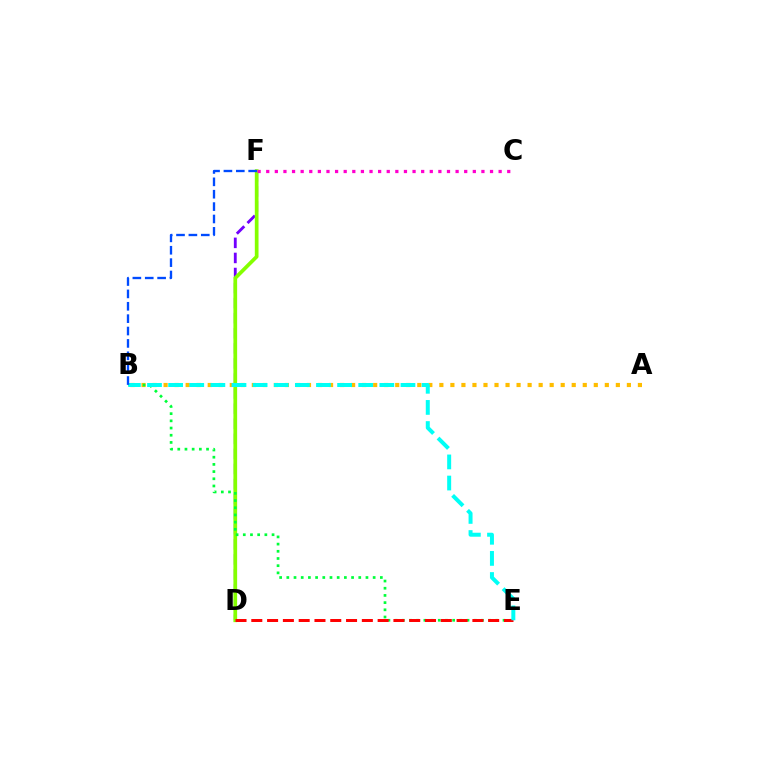{('D', 'F'): [{'color': '#7200ff', 'line_style': 'dashed', 'thickness': 2.05}, {'color': '#84ff00', 'line_style': 'solid', 'thickness': 2.67}], ('A', 'B'): [{'color': '#ffbd00', 'line_style': 'dotted', 'thickness': 3.0}], ('C', 'F'): [{'color': '#ff00cf', 'line_style': 'dotted', 'thickness': 2.34}], ('B', 'E'): [{'color': '#00ff39', 'line_style': 'dotted', 'thickness': 1.95}, {'color': '#00fff6', 'line_style': 'dashed', 'thickness': 2.87}], ('D', 'E'): [{'color': '#ff0000', 'line_style': 'dashed', 'thickness': 2.15}], ('B', 'F'): [{'color': '#004bff', 'line_style': 'dashed', 'thickness': 1.68}]}